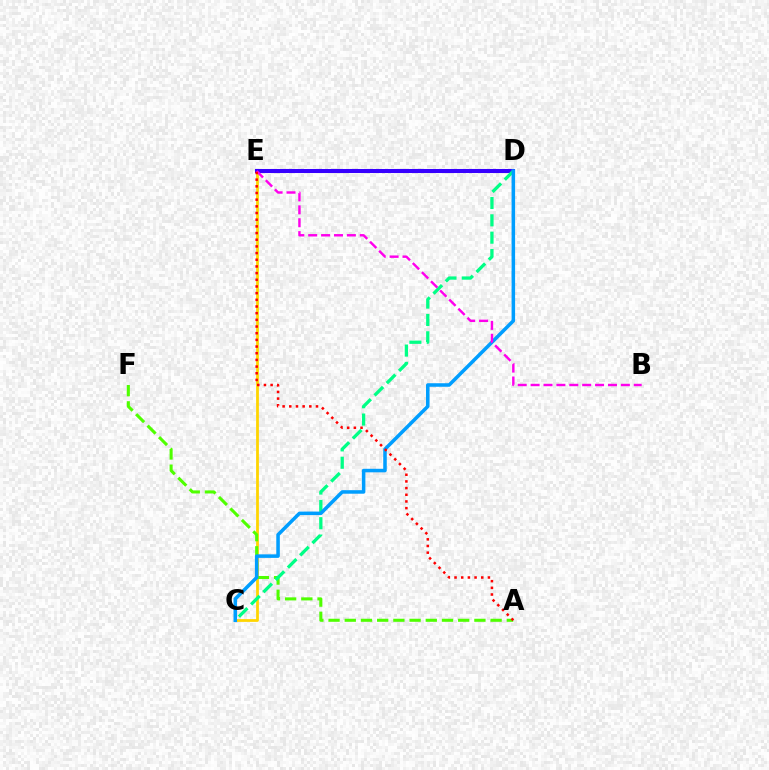{('C', 'E'): [{'color': '#ffd500', 'line_style': 'solid', 'thickness': 1.99}], ('D', 'E'): [{'color': '#3700ff', 'line_style': 'solid', 'thickness': 2.91}], ('A', 'F'): [{'color': '#4fff00', 'line_style': 'dashed', 'thickness': 2.2}], ('C', 'D'): [{'color': '#00ff86', 'line_style': 'dashed', 'thickness': 2.36}, {'color': '#009eff', 'line_style': 'solid', 'thickness': 2.54}], ('B', 'E'): [{'color': '#ff00ed', 'line_style': 'dashed', 'thickness': 1.75}], ('A', 'E'): [{'color': '#ff0000', 'line_style': 'dotted', 'thickness': 1.81}]}